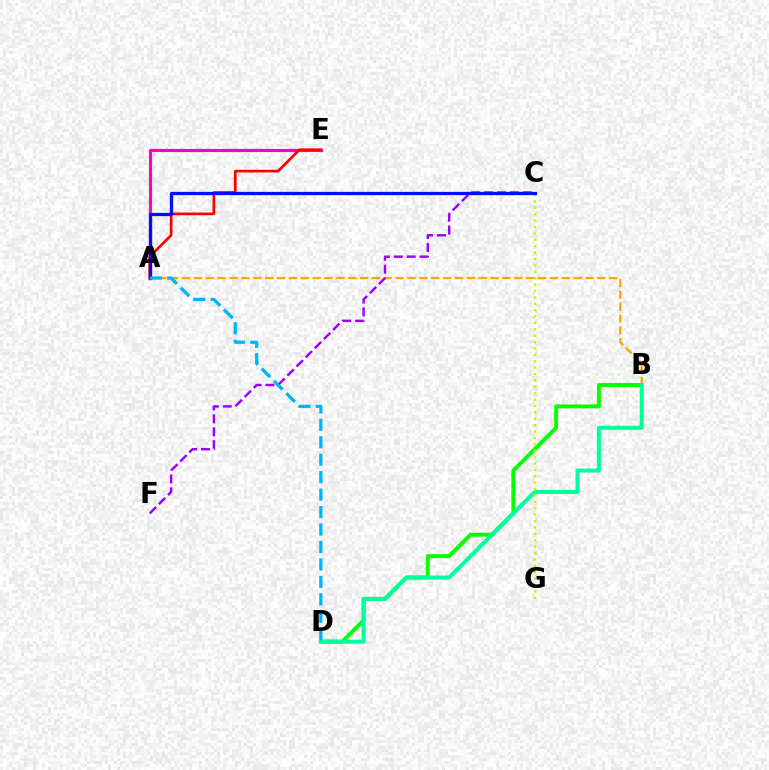{('B', 'D'): [{'color': '#08ff00', 'line_style': 'solid', 'thickness': 2.84}, {'color': '#00ff9d', 'line_style': 'solid', 'thickness': 2.85}], ('A', 'B'): [{'color': '#ffa500', 'line_style': 'dashed', 'thickness': 1.61}], ('A', 'E'): [{'color': '#ff00bd', 'line_style': 'solid', 'thickness': 2.26}, {'color': '#ff0000', 'line_style': 'solid', 'thickness': 1.94}], ('C', 'F'): [{'color': '#9b00ff', 'line_style': 'dashed', 'thickness': 1.75}], ('C', 'G'): [{'color': '#b3ff00', 'line_style': 'dotted', 'thickness': 1.74}], ('A', 'C'): [{'color': '#0010ff', 'line_style': 'solid', 'thickness': 2.35}], ('A', 'D'): [{'color': '#00b5ff', 'line_style': 'dashed', 'thickness': 2.37}]}